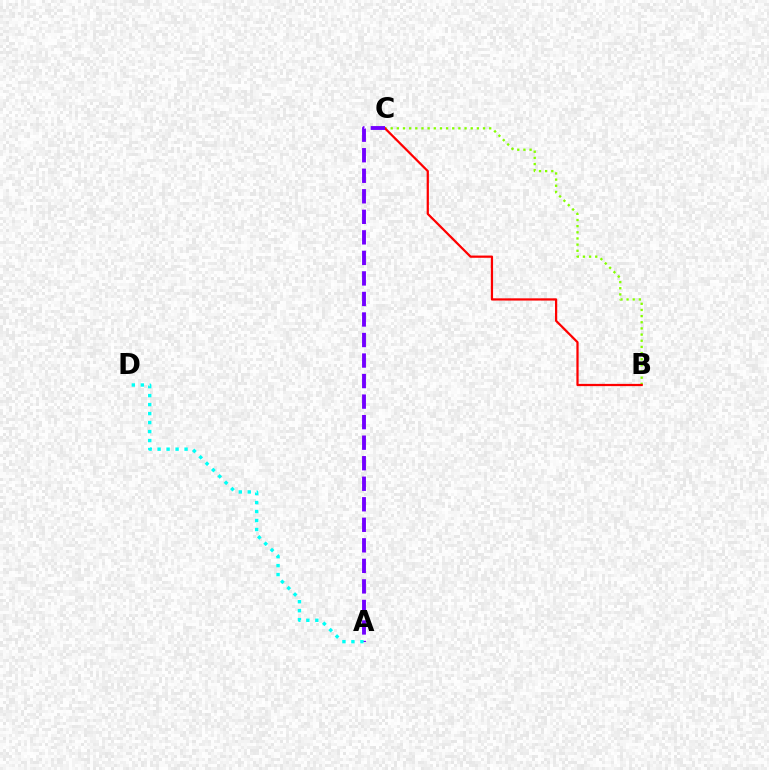{('B', 'C'): [{'color': '#84ff00', 'line_style': 'dotted', 'thickness': 1.67}, {'color': '#ff0000', 'line_style': 'solid', 'thickness': 1.61}], ('A', 'C'): [{'color': '#7200ff', 'line_style': 'dashed', 'thickness': 2.79}], ('A', 'D'): [{'color': '#00fff6', 'line_style': 'dotted', 'thickness': 2.44}]}